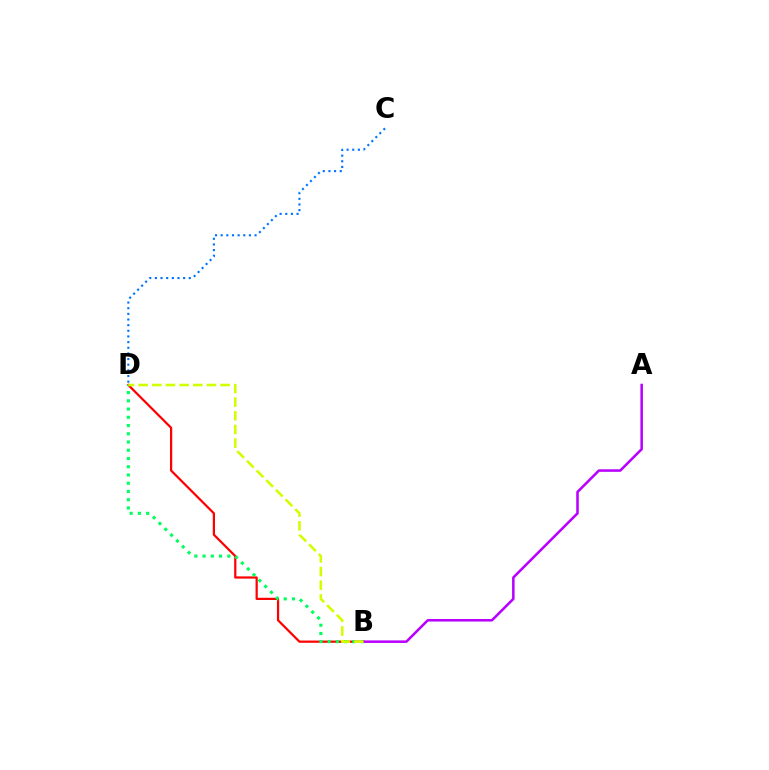{('C', 'D'): [{'color': '#0074ff', 'line_style': 'dotted', 'thickness': 1.53}], ('B', 'D'): [{'color': '#ff0000', 'line_style': 'solid', 'thickness': 1.61}, {'color': '#00ff5c', 'line_style': 'dotted', 'thickness': 2.24}, {'color': '#d1ff00', 'line_style': 'dashed', 'thickness': 1.86}], ('A', 'B'): [{'color': '#b900ff', 'line_style': 'solid', 'thickness': 1.83}]}